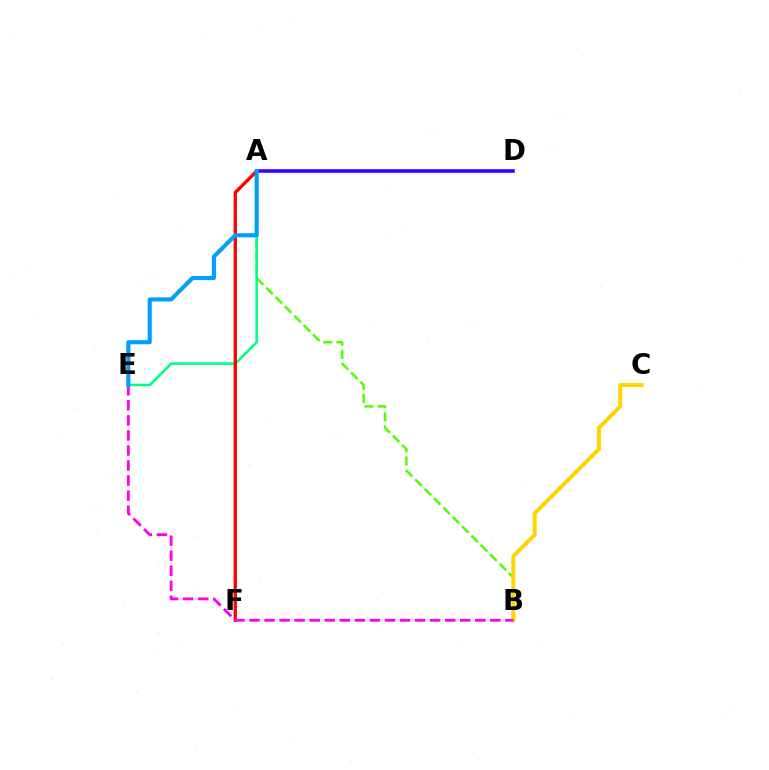{('A', 'B'): [{'color': '#4fff00', 'line_style': 'dashed', 'thickness': 1.8}], ('A', 'E'): [{'color': '#00ff86', 'line_style': 'solid', 'thickness': 1.85}, {'color': '#009eff', 'line_style': 'solid', 'thickness': 2.96}], ('A', 'D'): [{'color': '#3700ff', 'line_style': 'solid', 'thickness': 2.59}], ('A', 'F'): [{'color': '#ff0000', 'line_style': 'solid', 'thickness': 2.4}], ('B', 'C'): [{'color': '#ffd500', 'line_style': 'solid', 'thickness': 2.86}], ('B', 'E'): [{'color': '#ff00ed', 'line_style': 'dashed', 'thickness': 2.04}]}